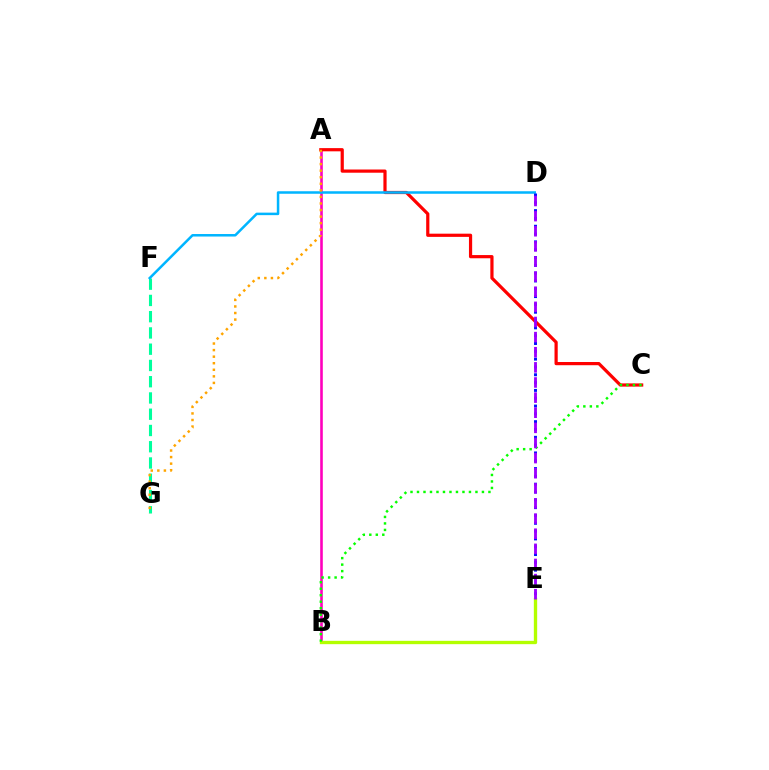{('F', 'G'): [{'color': '#00ff9d', 'line_style': 'dashed', 'thickness': 2.21}], ('A', 'B'): [{'color': '#ff00bd', 'line_style': 'solid', 'thickness': 1.87}], ('A', 'C'): [{'color': '#ff0000', 'line_style': 'solid', 'thickness': 2.31}], ('D', 'F'): [{'color': '#00b5ff', 'line_style': 'solid', 'thickness': 1.81}], ('D', 'E'): [{'color': '#0010ff', 'line_style': 'dotted', 'thickness': 2.12}, {'color': '#9b00ff', 'line_style': 'dashed', 'thickness': 2.05}], ('A', 'G'): [{'color': '#ffa500', 'line_style': 'dotted', 'thickness': 1.78}], ('B', 'E'): [{'color': '#b3ff00', 'line_style': 'solid', 'thickness': 2.4}], ('B', 'C'): [{'color': '#08ff00', 'line_style': 'dotted', 'thickness': 1.76}]}